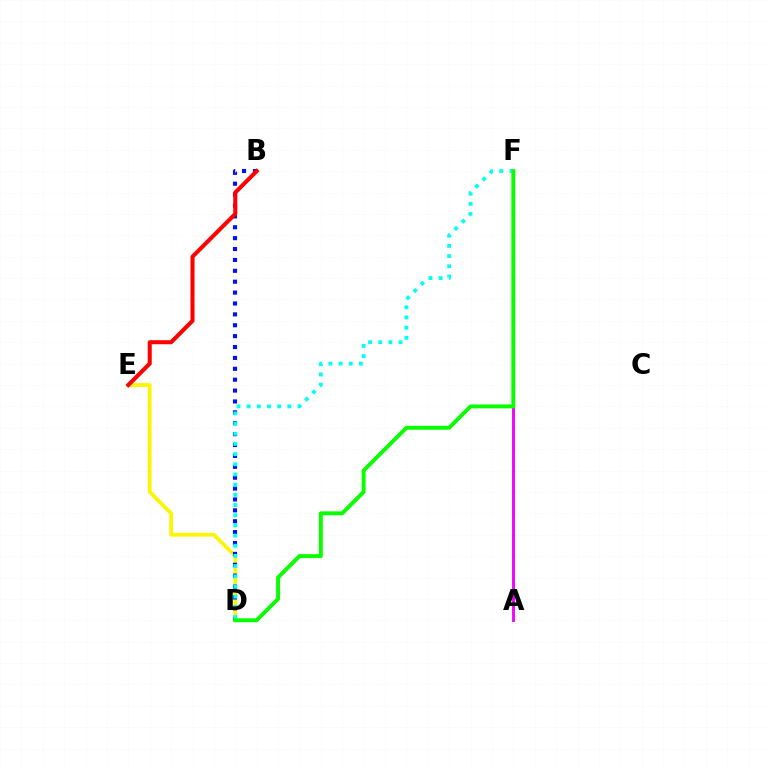{('D', 'E'): [{'color': '#fcf500', 'line_style': 'solid', 'thickness': 2.69}], ('B', 'D'): [{'color': '#0010ff', 'line_style': 'dotted', 'thickness': 2.96}], ('B', 'E'): [{'color': '#ff0000', 'line_style': 'solid', 'thickness': 2.92}], ('D', 'F'): [{'color': '#00fff6', 'line_style': 'dotted', 'thickness': 2.77}, {'color': '#08ff00', 'line_style': 'solid', 'thickness': 2.82}], ('A', 'F'): [{'color': '#ee00ff', 'line_style': 'solid', 'thickness': 2.06}]}